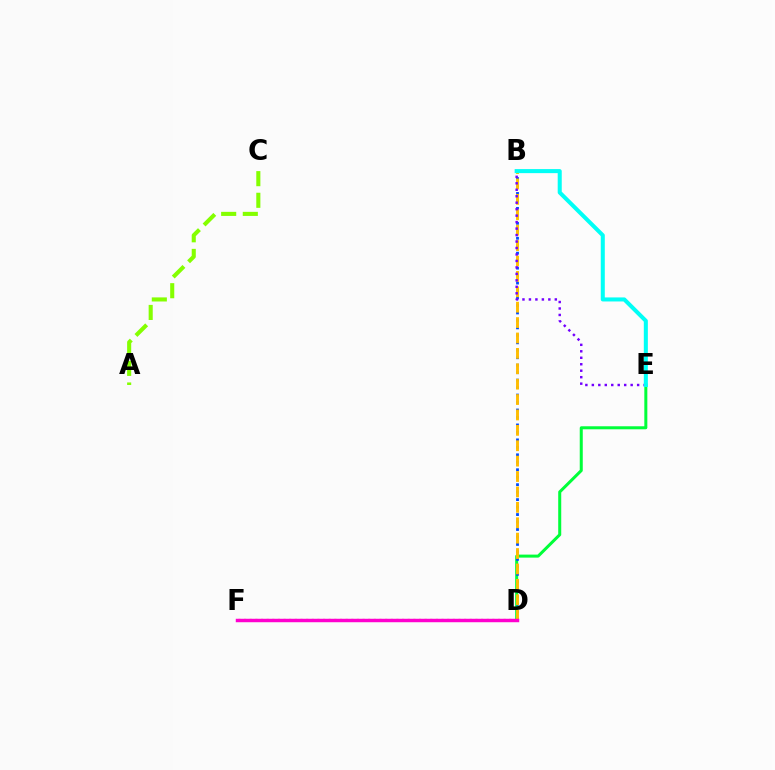{('D', 'E'): [{'color': '#00ff39', 'line_style': 'solid', 'thickness': 2.17}], ('B', 'D'): [{'color': '#004bff', 'line_style': 'dotted', 'thickness': 2.03}, {'color': '#ffbd00', 'line_style': 'dashed', 'thickness': 2.09}], ('D', 'F'): [{'color': '#ff0000', 'line_style': 'dotted', 'thickness': 1.53}, {'color': '#ff00cf', 'line_style': 'solid', 'thickness': 2.49}], ('A', 'C'): [{'color': '#84ff00', 'line_style': 'dashed', 'thickness': 2.94}], ('B', 'E'): [{'color': '#7200ff', 'line_style': 'dotted', 'thickness': 1.76}, {'color': '#00fff6', 'line_style': 'solid', 'thickness': 2.91}]}